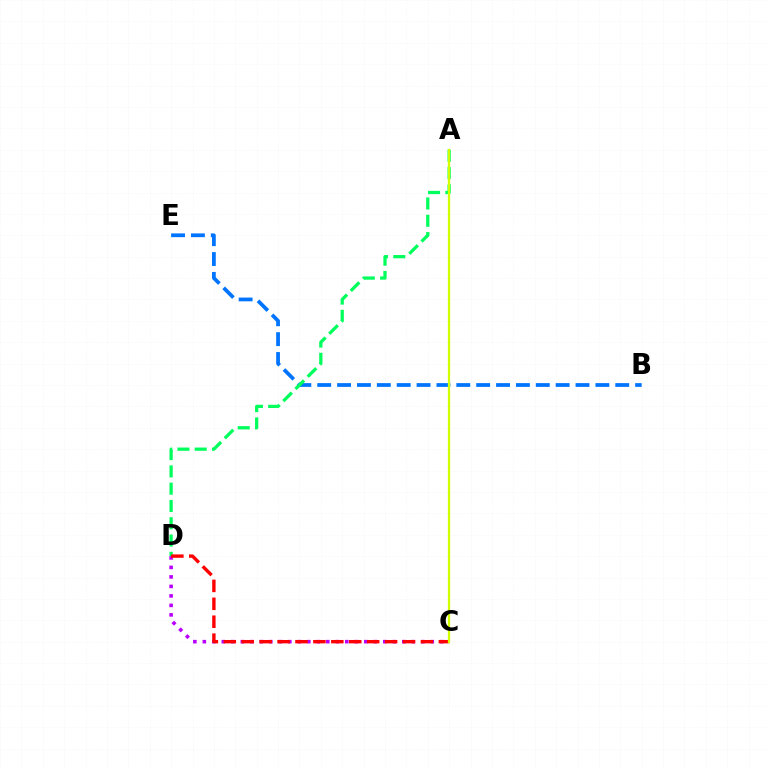{('B', 'E'): [{'color': '#0074ff', 'line_style': 'dashed', 'thickness': 2.7}], ('A', 'D'): [{'color': '#00ff5c', 'line_style': 'dashed', 'thickness': 2.35}], ('C', 'D'): [{'color': '#b900ff', 'line_style': 'dotted', 'thickness': 2.58}, {'color': '#ff0000', 'line_style': 'dashed', 'thickness': 2.43}], ('A', 'C'): [{'color': '#d1ff00', 'line_style': 'solid', 'thickness': 1.63}]}